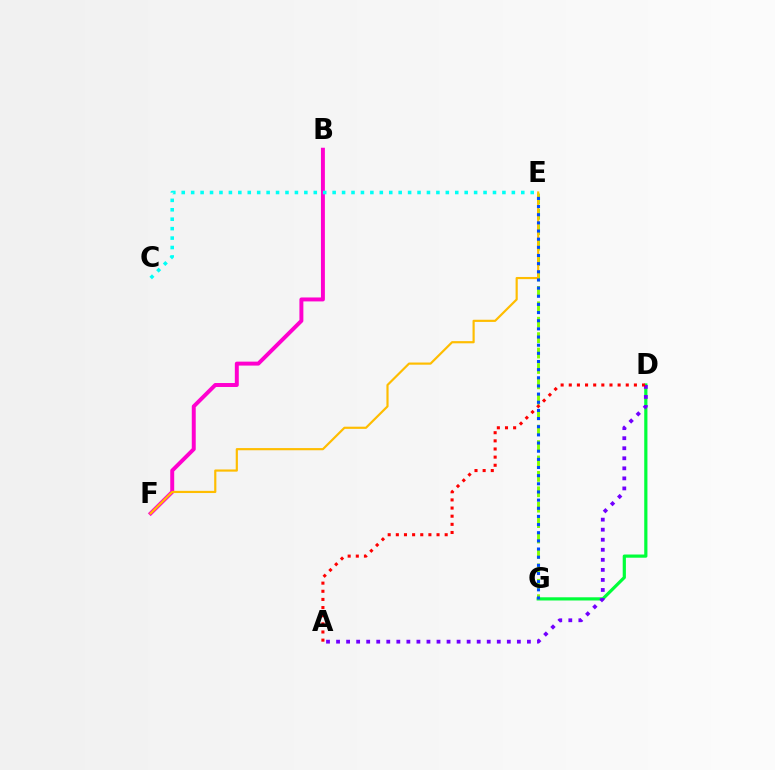{('B', 'F'): [{'color': '#ff00cf', 'line_style': 'solid', 'thickness': 2.84}], ('D', 'G'): [{'color': '#00ff39', 'line_style': 'solid', 'thickness': 2.3}], ('E', 'G'): [{'color': '#84ff00', 'line_style': 'dashed', 'thickness': 2.09}, {'color': '#004bff', 'line_style': 'dotted', 'thickness': 2.22}], ('A', 'D'): [{'color': '#7200ff', 'line_style': 'dotted', 'thickness': 2.73}, {'color': '#ff0000', 'line_style': 'dotted', 'thickness': 2.21}], ('C', 'E'): [{'color': '#00fff6', 'line_style': 'dotted', 'thickness': 2.56}], ('E', 'F'): [{'color': '#ffbd00', 'line_style': 'solid', 'thickness': 1.57}]}